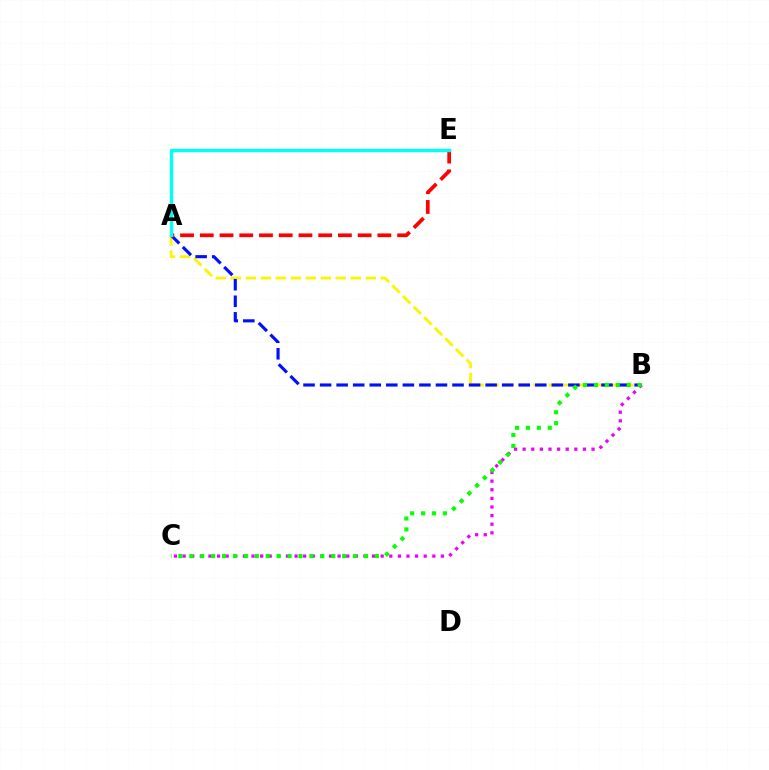{('A', 'B'): [{'color': '#fcf500', 'line_style': 'dashed', 'thickness': 2.03}, {'color': '#0010ff', 'line_style': 'dashed', 'thickness': 2.25}], ('B', 'C'): [{'color': '#ee00ff', 'line_style': 'dotted', 'thickness': 2.34}, {'color': '#08ff00', 'line_style': 'dotted', 'thickness': 2.97}], ('A', 'E'): [{'color': '#ff0000', 'line_style': 'dashed', 'thickness': 2.68}, {'color': '#00fff6', 'line_style': 'solid', 'thickness': 2.46}]}